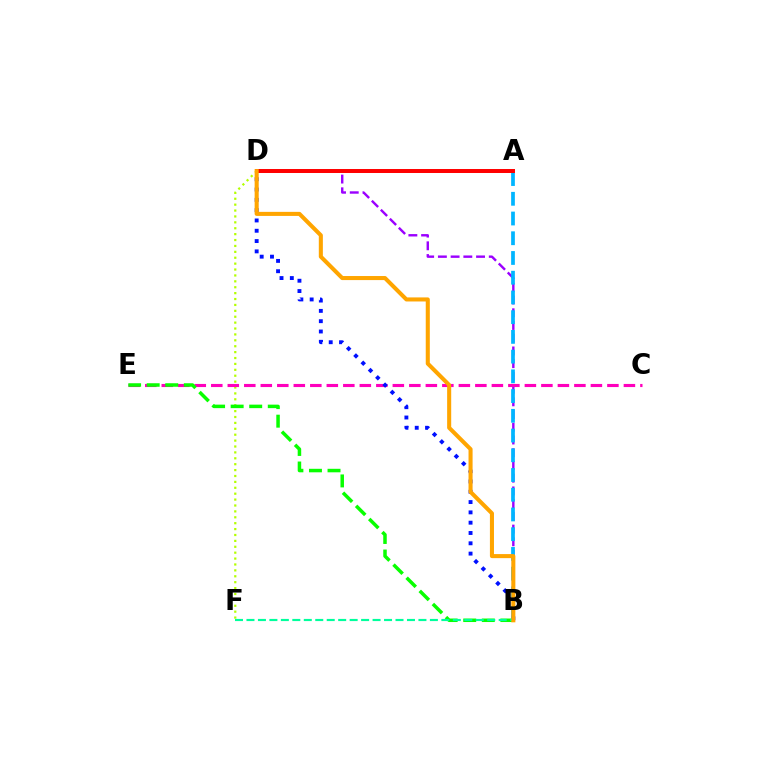{('D', 'F'): [{'color': '#b3ff00', 'line_style': 'dotted', 'thickness': 1.6}], ('B', 'D'): [{'color': '#9b00ff', 'line_style': 'dashed', 'thickness': 1.73}, {'color': '#0010ff', 'line_style': 'dotted', 'thickness': 2.8}, {'color': '#ffa500', 'line_style': 'solid', 'thickness': 2.92}], ('C', 'E'): [{'color': '#ff00bd', 'line_style': 'dashed', 'thickness': 2.24}], ('B', 'E'): [{'color': '#08ff00', 'line_style': 'dashed', 'thickness': 2.52}], ('B', 'F'): [{'color': '#00ff9d', 'line_style': 'dashed', 'thickness': 1.56}], ('A', 'B'): [{'color': '#00b5ff', 'line_style': 'dashed', 'thickness': 2.68}], ('A', 'D'): [{'color': '#ff0000', 'line_style': 'solid', 'thickness': 2.86}]}